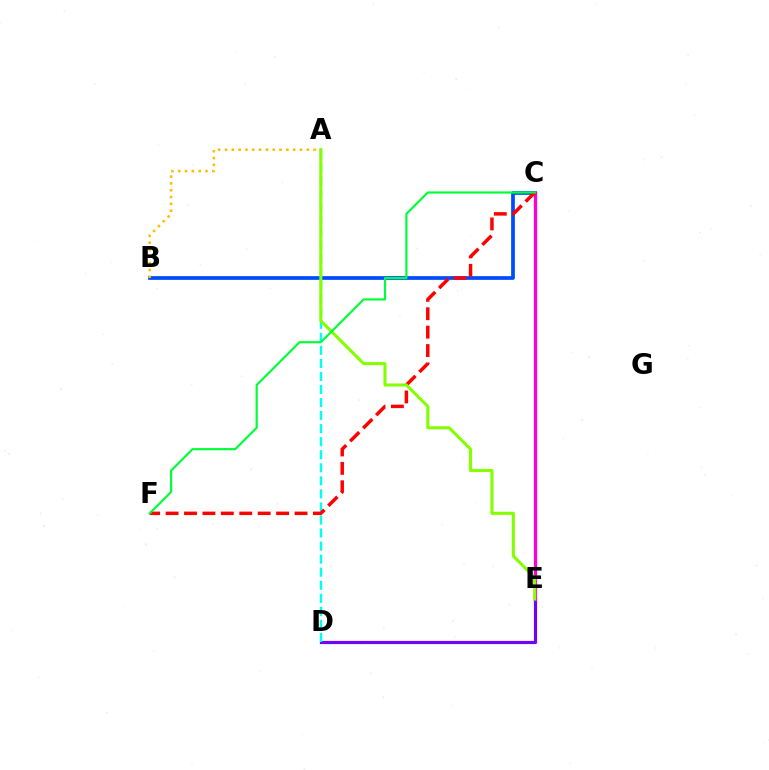{('D', 'E'): [{'color': '#7200ff', 'line_style': 'solid', 'thickness': 2.29}], ('B', 'C'): [{'color': '#004bff', 'line_style': 'solid', 'thickness': 2.68}], ('C', 'E'): [{'color': '#ff00cf', 'line_style': 'solid', 'thickness': 2.37}], ('A', 'B'): [{'color': '#ffbd00', 'line_style': 'dotted', 'thickness': 1.85}], ('A', 'D'): [{'color': '#00fff6', 'line_style': 'dashed', 'thickness': 1.77}], ('C', 'F'): [{'color': '#ff0000', 'line_style': 'dashed', 'thickness': 2.5}, {'color': '#00ff39', 'line_style': 'solid', 'thickness': 1.57}], ('A', 'E'): [{'color': '#84ff00', 'line_style': 'solid', 'thickness': 2.21}]}